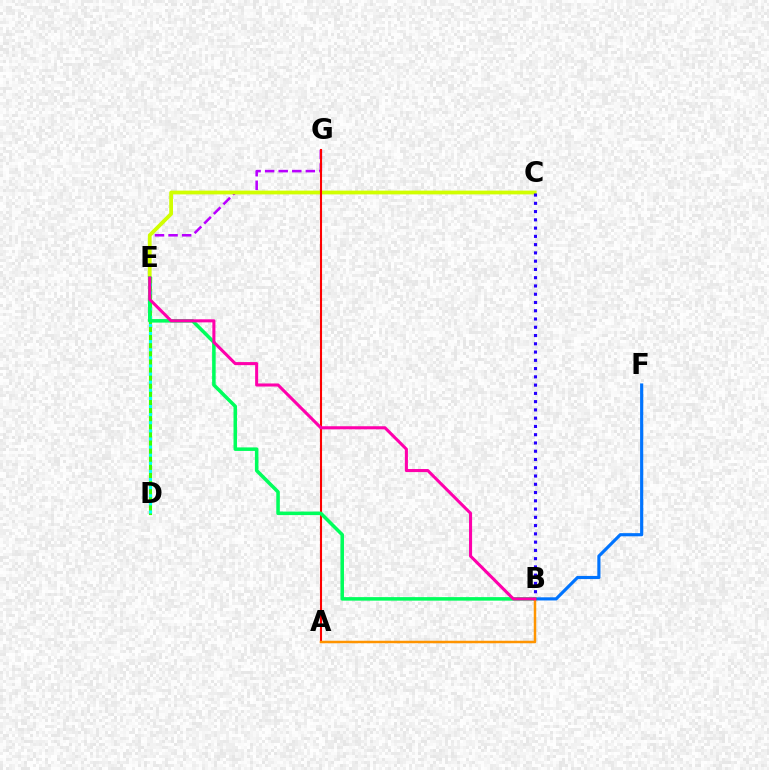{('E', 'G'): [{'color': '#b900ff', 'line_style': 'dashed', 'thickness': 1.84}], ('C', 'E'): [{'color': '#d1ff00', 'line_style': 'solid', 'thickness': 2.72}], ('A', 'G'): [{'color': '#ff0000', 'line_style': 'solid', 'thickness': 1.51}], ('D', 'E'): [{'color': '#3dff00', 'line_style': 'solid', 'thickness': 2.26}, {'color': '#00fff6', 'line_style': 'dotted', 'thickness': 2.2}], ('B', 'F'): [{'color': '#0074ff', 'line_style': 'solid', 'thickness': 2.27}], ('B', 'E'): [{'color': '#00ff5c', 'line_style': 'solid', 'thickness': 2.54}, {'color': '#ff00ac', 'line_style': 'solid', 'thickness': 2.2}], ('B', 'C'): [{'color': '#2500ff', 'line_style': 'dotted', 'thickness': 2.25}], ('A', 'B'): [{'color': '#ff9400', 'line_style': 'solid', 'thickness': 1.79}]}